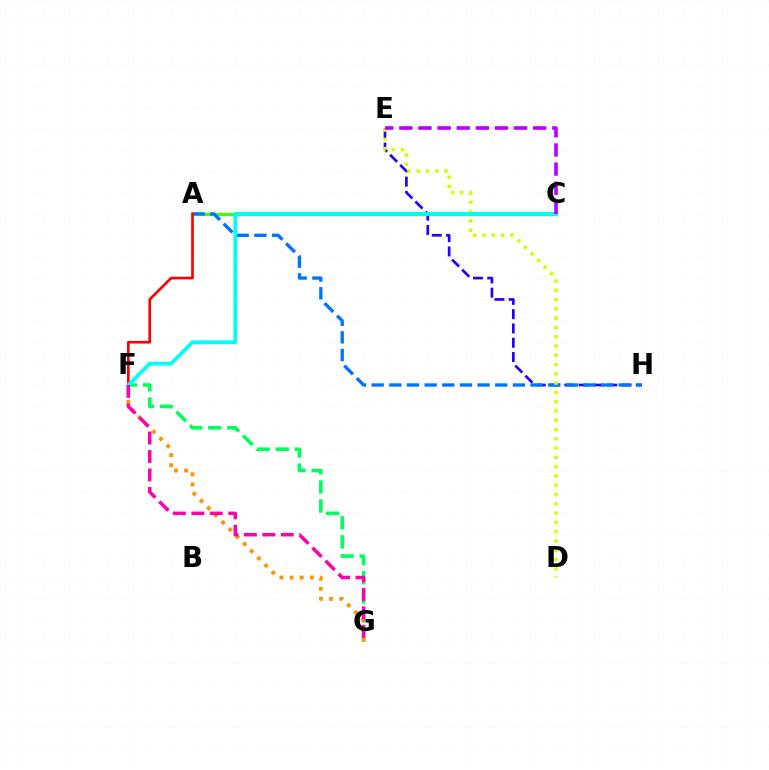{('E', 'H'): [{'color': '#2500ff', 'line_style': 'dashed', 'thickness': 1.94}], ('F', 'G'): [{'color': '#00ff5c', 'line_style': 'dashed', 'thickness': 2.59}, {'color': '#ff9400', 'line_style': 'dotted', 'thickness': 2.76}, {'color': '#ff00ac', 'line_style': 'dashed', 'thickness': 2.51}], ('A', 'C'): [{'color': '#3dff00', 'line_style': 'solid', 'thickness': 2.3}], ('A', 'H'): [{'color': '#0074ff', 'line_style': 'dashed', 'thickness': 2.4}], ('A', 'F'): [{'color': '#ff0000', 'line_style': 'solid', 'thickness': 1.91}], ('D', 'E'): [{'color': '#d1ff00', 'line_style': 'dotted', 'thickness': 2.52}], ('C', 'F'): [{'color': '#00fff6', 'line_style': 'solid', 'thickness': 2.68}], ('C', 'E'): [{'color': '#b900ff', 'line_style': 'dashed', 'thickness': 2.6}]}